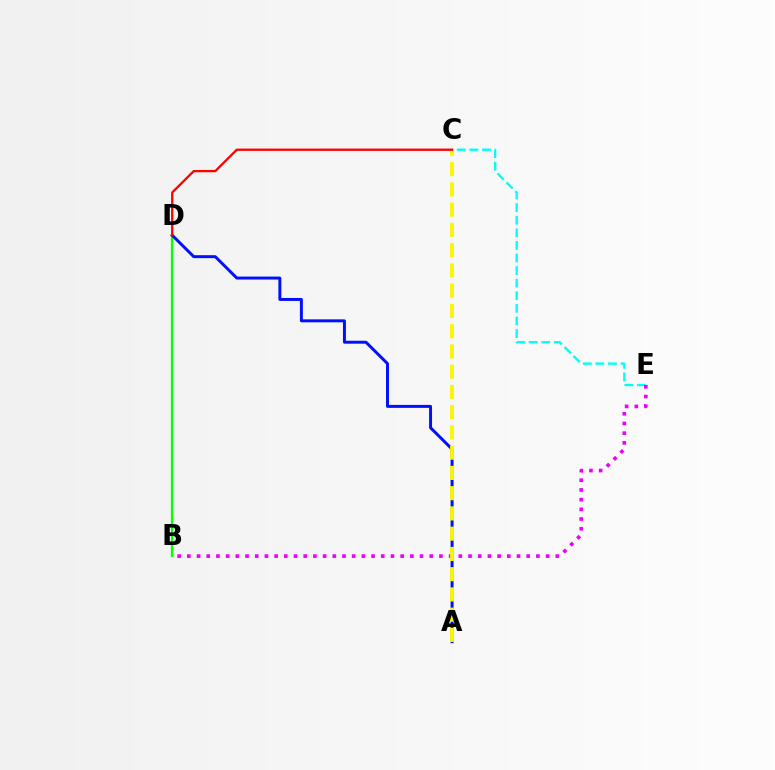{('B', 'D'): [{'color': '#08ff00', 'line_style': 'solid', 'thickness': 1.64}], ('C', 'E'): [{'color': '#00fff6', 'line_style': 'dashed', 'thickness': 1.71}], ('B', 'E'): [{'color': '#ee00ff', 'line_style': 'dotted', 'thickness': 2.63}], ('A', 'D'): [{'color': '#0010ff', 'line_style': 'solid', 'thickness': 2.13}], ('A', 'C'): [{'color': '#fcf500', 'line_style': 'dashed', 'thickness': 2.75}], ('C', 'D'): [{'color': '#ff0000', 'line_style': 'solid', 'thickness': 1.66}]}